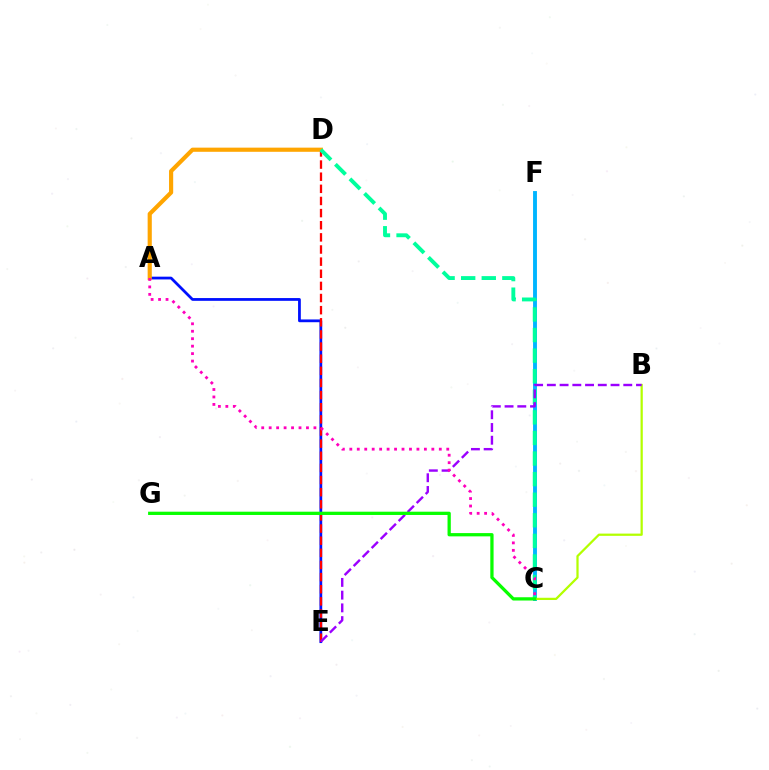{('A', 'E'): [{'color': '#0010ff', 'line_style': 'solid', 'thickness': 1.99}], ('C', 'F'): [{'color': '#00b5ff', 'line_style': 'solid', 'thickness': 2.79}], ('D', 'E'): [{'color': '#ff0000', 'line_style': 'dashed', 'thickness': 1.65}], ('A', 'D'): [{'color': '#ffa500', 'line_style': 'solid', 'thickness': 2.99}], ('C', 'D'): [{'color': '#00ff9d', 'line_style': 'dashed', 'thickness': 2.8}], ('B', 'C'): [{'color': '#b3ff00', 'line_style': 'solid', 'thickness': 1.62}], ('B', 'E'): [{'color': '#9b00ff', 'line_style': 'dashed', 'thickness': 1.73}], ('A', 'C'): [{'color': '#ff00bd', 'line_style': 'dotted', 'thickness': 2.03}], ('C', 'G'): [{'color': '#08ff00', 'line_style': 'solid', 'thickness': 2.35}]}